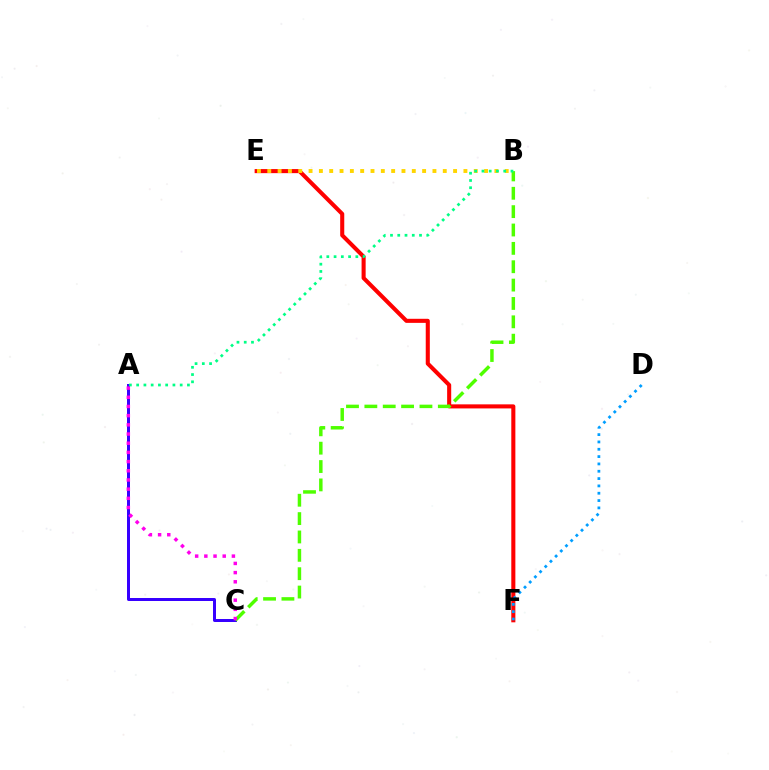{('A', 'C'): [{'color': '#3700ff', 'line_style': 'solid', 'thickness': 2.16}, {'color': '#ff00ed', 'line_style': 'dotted', 'thickness': 2.5}], ('E', 'F'): [{'color': '#ff0000', 'line_style': 'solid', 'thickness': 2.93}], ('B', 'E'): [{'color': '#ffd500', 'line_style': 'dotted', 'thickness': 2.8}], ('B', 'C'): [{'color': '#4fff00', 'line_style': 'dashed', 'thickness': 2.49}], ('D', 'F'): [{'color': '#009eff', 'line_style': 'dotted', 'thickness': 1.99}], ('A', 'B'): [{'color': '#00ff86', 'line_style': 'dotted', 'thickness': 1.97}]}